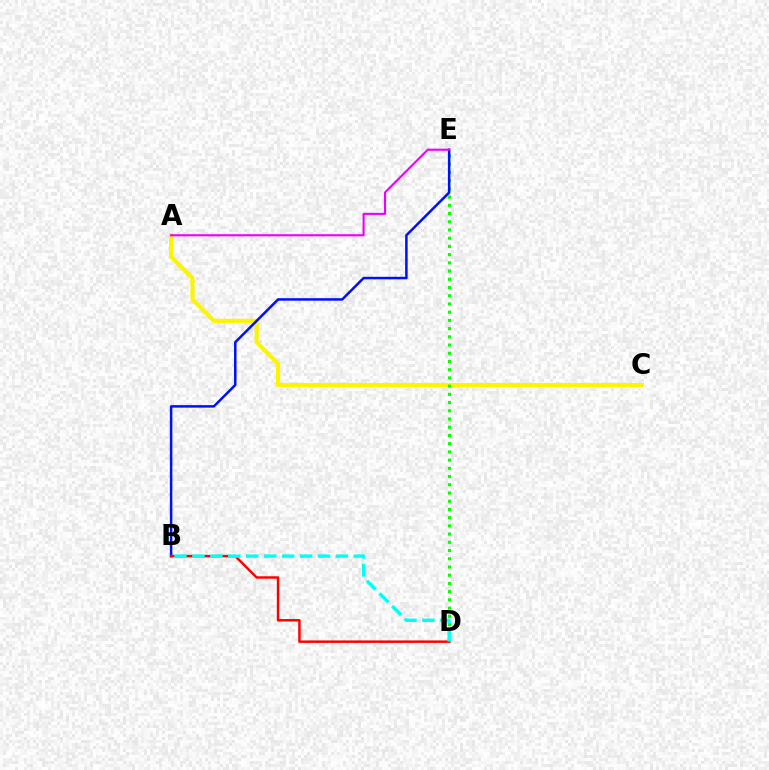{('A', 'C'): [{'color': '#fcf500', 'line_style': 'solid', 'thickness': 2.98}], ('D', 'E'): [{'color': '#08ff00', 'line_style': 'dotted', 'thickness': 2.23}], ('B', 'E'): [{'color': '#0010ff', 'line_style': 'solid', 'thickness': 1.81}], ('A', 'E'): [{'color': '#ee00ff', 'line_style': 'solid', 'thickness': 1.52}], ('B', 'D'): [{'color': '#ff0000', 'line_style': 'solid', 'thickness': 1.77}, {'color': '#00fff6', 'line_style': 'dashed', 'thickness': 2.44}]}